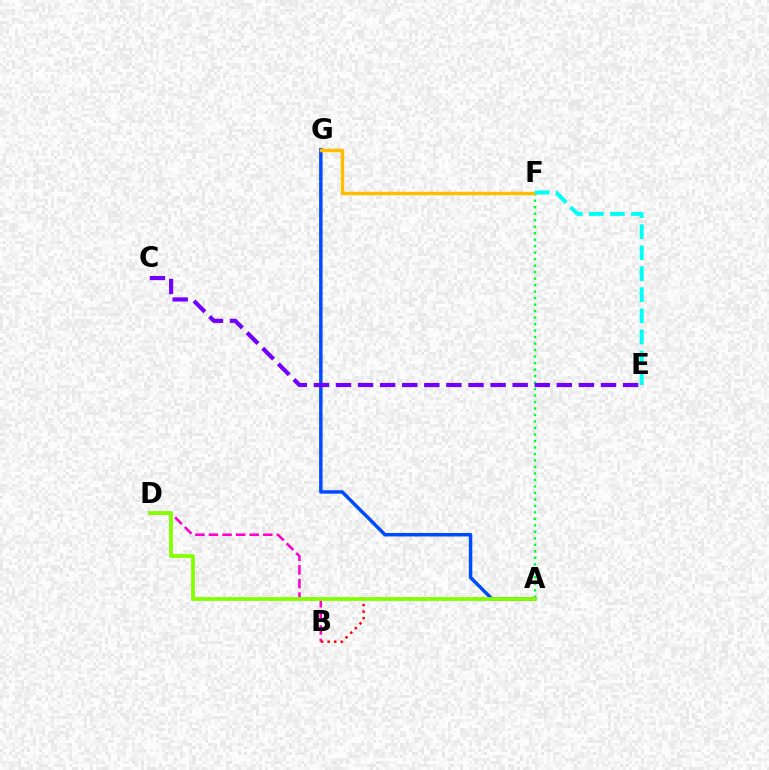{('B', 'D'): [{'color': '#ff00cf', 'line_style': 'dashed', 'thickness': 1.84}], ('A', 'F'): [{'color': '#00ff39', 'line_style': 'dotted', 'thickness': 1.76}], ('A', 'G'): [{'color': '#004bff', 'line_style': 'solid', 'thickness': 2.49}], ('C', 'E'): [{'color': '#7200ff', 'line_style': 'dashed', 'thickness': 3.0}], ('F', 'G'): [{'color': '#ffbd00', 'line_style': 'solid', 'thickness': 2.51}], ('A', 'B'): [{'color': '#ff0000', 'line_style': 'dotted', 'thickness': 1.78}], ('A', 'D'): [{'color': '#84ff00', 'line_style': 'solid', 'thickness': 2.73}], ('E', 'F'): [{'color': '#00fff6', 'line_style': 'dashed', 'thickness': 2.86}]}